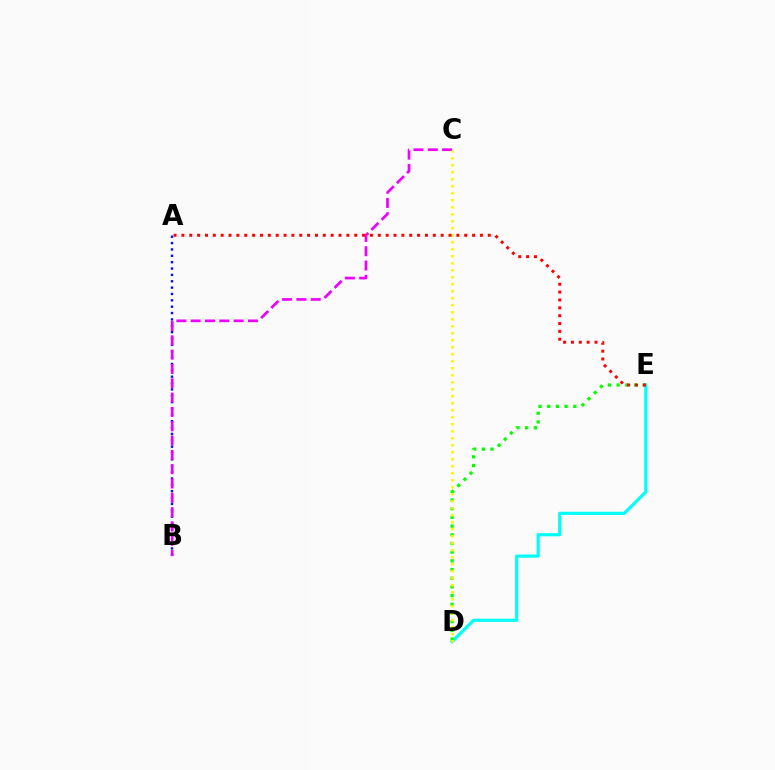{('D', 'E'): [{'color': '#00fff6', 'line_style': 'solid', 'thickness': 2.3}, {'color': '#08ff00', 'line_style': 'dotted', 'thickness': 2.36}], ('A', 'B'): [{'color': '#0010ff', 'line_style': 'dotted', 'thickness': 1.73}], ('B', 'C'): [{'color': '#ee00ff', 'line_style': 'dashed', 'thickness': 1.94}], ('C', 'D'): [{'color': '#fcf500', 'line_style': 'dotted', 'thickness': 1.9}], ('A', 'E'): [{'color': '#ff0000', 'line_style': 'dotted', 'thickness': 2.13}]}